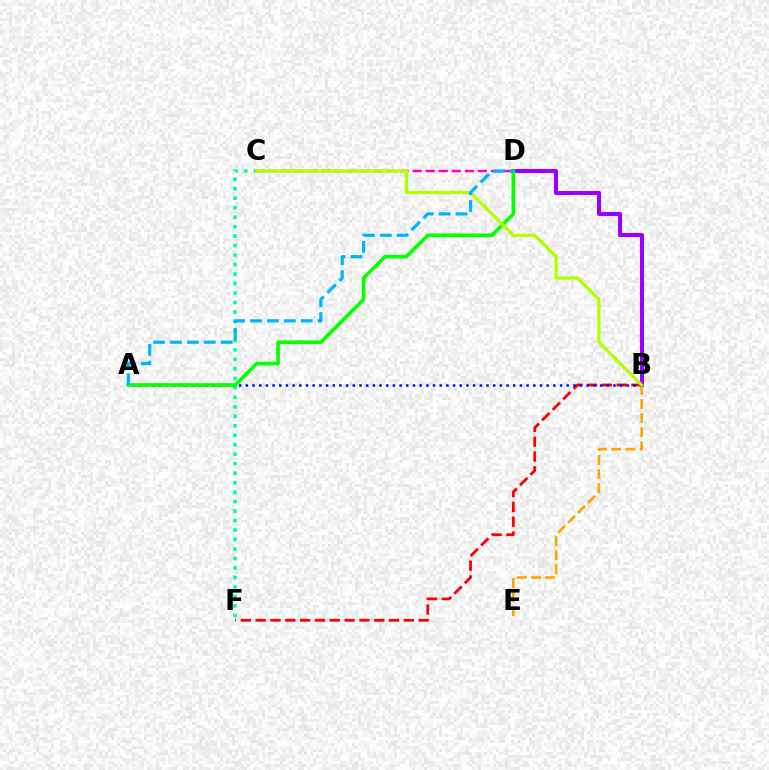{('C', 'F'): [{'color': '#00ff9d', 'line_style': 'dotted', 'thickness': 2.58}], ('B', 'E'): [{'color': '#ffa500', 'line_style': 'dashed', 'thickness': 1.92}], ('C', 'D'): [{'color': '#ff00bd', 'line_style': 'dashed', 'thickness': 1.77}], ('B', 'F'): [{'color': '#ff0000', 'line_style': 'dashed', 'thickness': 2.01}], ('A', 'B'): [{'color': '#0010ff', 'line_style': 'dotted', 'thickness': 1.82}], ('B', 'D'): [{'color': '#9b00ff', 'line_style': 'solid', 'thickness': 2.91}], ('A', 'D'): [{'color': '#08ff00', 'line_style': 'solid', 'thickness': 2.63}, {'color': '#00b5ff', 'line_style': 'dashed', 'thickness': 2.3}], ('B', 'C'): [{'color': '#b3ff00', 'line_style': 'solid', 'thickness': 2.34}]}